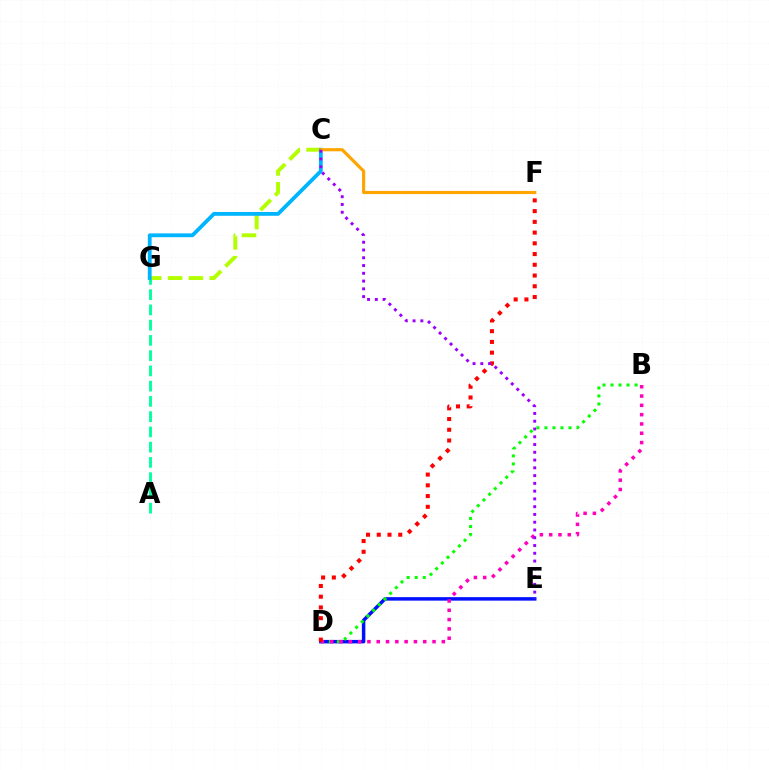{('D', 'E'): [{'color': '#0010ff', 'line_style': 'solid', 'thickness': 2.51}], ('B', 'D'): [{'color': '#08ff00', 'line_style': 'dotted', 'thickness': 2.18}, {'color': '#ff00bd', 'line_style': 'dotted', 'thickness': 2.53}], ('A', 'G'): [{'color': '#00ff9d', 'line_style': 'dashed', 'thickness': 2.07}], ('C', 'G'): [{'color': '#b3ff00', 'line_style': 'dashed', 'thickness': 2.83}, {'color': '#00b5ff', 'line_style': 'solid', 'thickness': 2.74}], ('C', 'F'): [{'color': '#ffa500', 'line_style': 'solid', 'thickness': 2.28}], ('D', 'F'): [{'color': '#ff0000', 'line_style': 'dotted', 'thickness': 2.92}], ('C', 'E'): [{'color': '#9b00ff', 'line_style': 'dotted', 'thickness': 2.11}]}